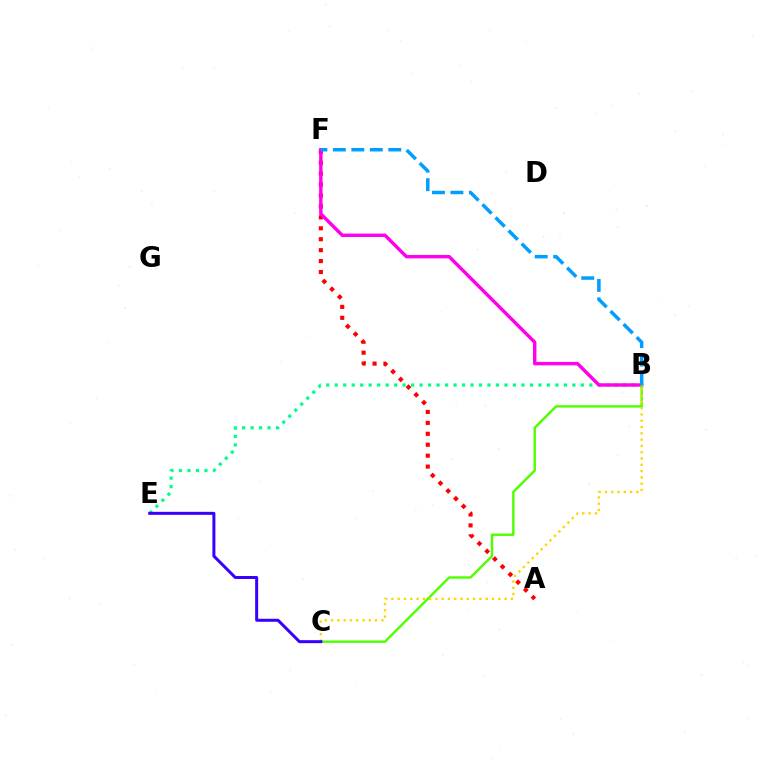{('A', 'F'): [{'color': '#ff0000', 'line_style': 'dotted', 'thickness': 2.97}], ('B', 'E'): [{'color': '#00ff86', 'line_style': 'dotted', 'thickness': 2.31}], ('B', 'F'): [{'color': '#ff00ed', 'line_style': 'solid', 'thickness': 2.47}, {'color': '#009eff', 'line_style': 'dashed', 'thickness': 2.51}], ('B', 'C'): [{'color': '#4fff00', 'line_style': 'solid', 'thickness': 1.74}, {'color': '#ffd500', 'line_style': 'dotted', 'thickness': 1.71}], ('C', 'E'): [{'color': '#3700ff', 'line_style': 'solid', 'thickness': 2.16}]}